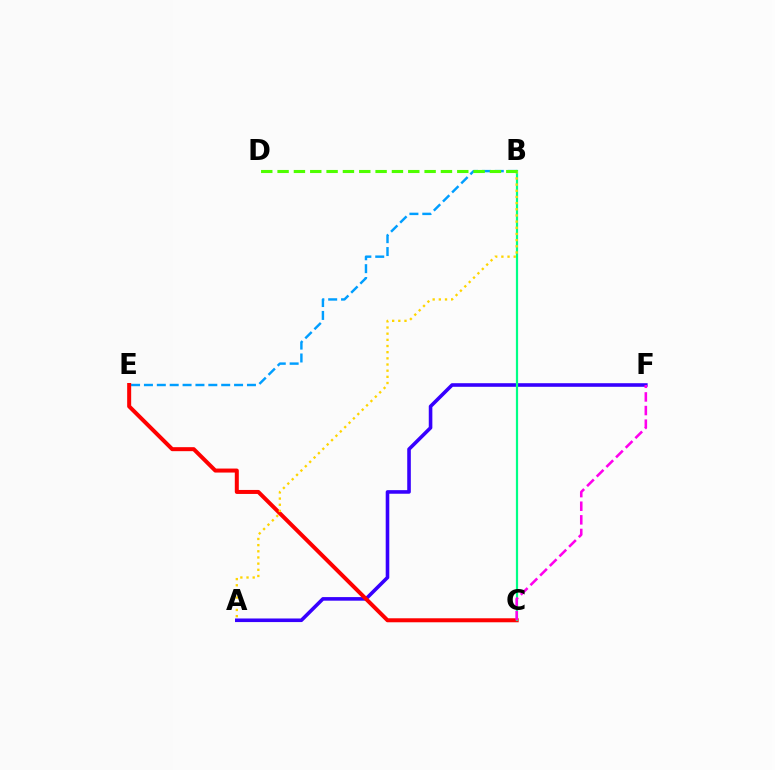{('B', 'E'): [{'color': '#009eff', 'line_style': 'dashed', 'thickness': 1.75}], ('A', 'F'): [{'color': '#3700ff', 'line_style': 'solid', 'thickness': 2.59}], ('C', 'E'): [{'color': '#ff0000', 'line_style': 'solid', 'thickness': 2.88}], ('B', 'C'): [{'color': '#00ff86', 'line_style': 'solid', 'thickness': 1.59}], ('A', 'B'): [{'color': '#ffd500', 'line_style': 'dotted', 'thickness': 1.68}], ('B', 'D'): [{'color': '#4fff00', 'line_style': 'dashed', 'thickness': 2.22}], ('C', 'F'): [{'color': '#ff00ed', 'line_style': 'dashed', 'thickness': 1.85}]}